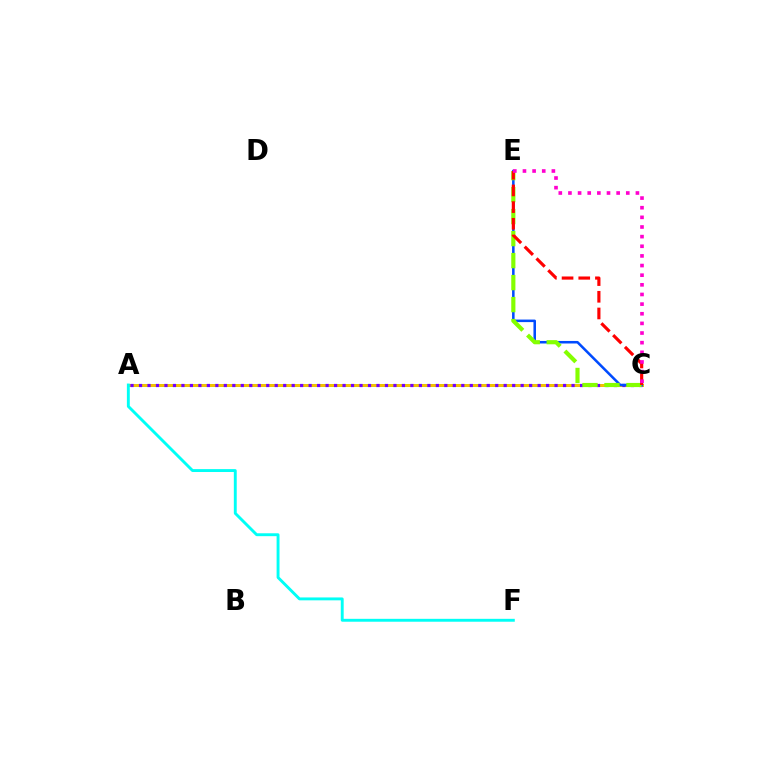{('A', 'C'): [{'color': '#00ff39', 'line_style': 'solid', 'thickness': 2.11}, {'color': '#ffbd00', 'line_style': 'solid', 'thickness': 2.03}, {'color': '#7200ff', 'line_style': 'dotted', 'thickness': 2.3}], ('A', 'F'): [{'color': '#00fff6', 'line_style': 'solid', 'thickness': 2.09}], ('C', 'E'): [{'color': '#004bff', 'line_style': 'solid', 'thickness': 1.83}, {'color': '#84ff00', 'line_style': 'dashed', 'thickness': 2.99}, {'color': '#ff0000', 'line_style': 'dashed', 'thickness': 2.27}, {'color': '#ff00cf', 'line_style': 'dotted', 'thickness': 2.62}]}